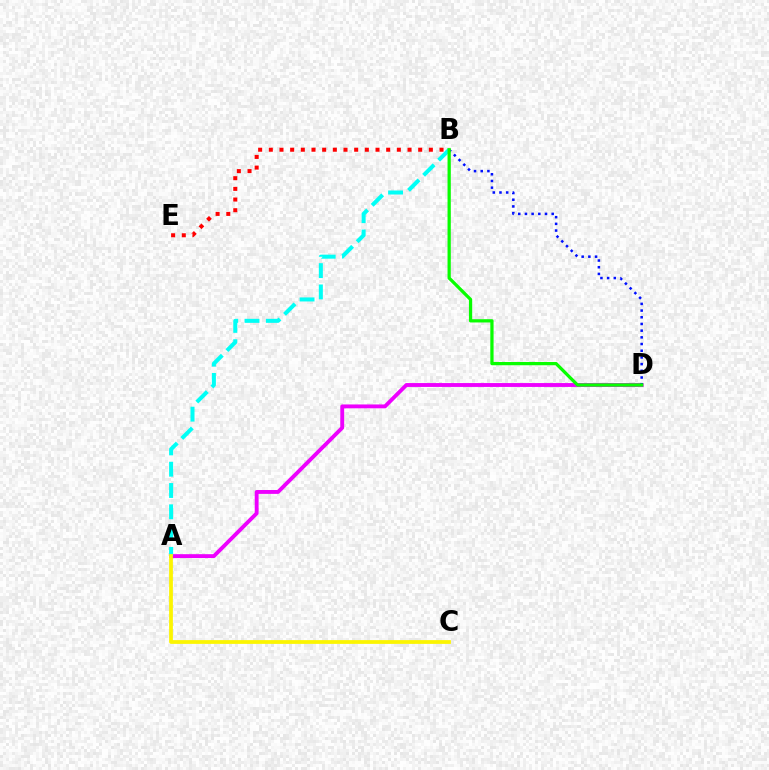{('A', 'D'): [{'color': '#ee00ff', 'line_style': 'solid', 'thickness': 2.79}], ('A', 'B'): [{'color': '#00fff6', 'line_style': 'dashed', 'thickness': 2.89}], ('B', 'D'): [{'color': '#0010ff', 'line_style': 'dotted', 'thickness': 1.82}, {'color': '#08ff00', 'line_style': 'solid', 'thickness': 2.34}], ('B', 'E'): [{'color': '#ff0000', 'line_style': 'dotted', 'thickness': 2.9}], ('A', 'C'): [{'color': '#fcf500', 'line_style': 'solid', 'thickness': 2.7}]}